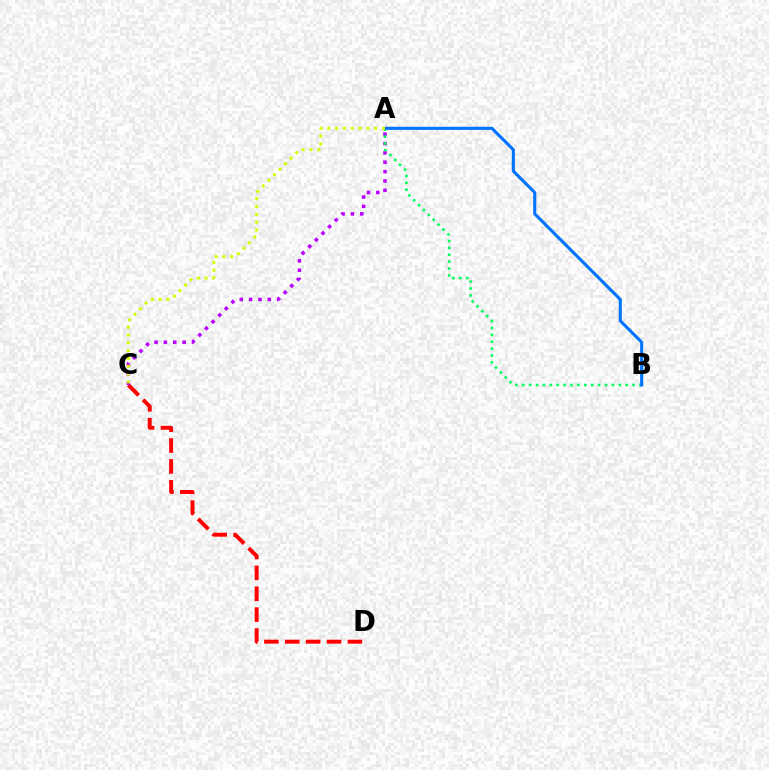{('C', 'D'): [{'color': '#ff0000', 'line_style': 'dashed', 'thickness': 2.84}], ('A', 'C'): [{'color': '#b900ff', 'line_style': 'dotted', 'thickness': 2.54}, {'color': '#d1ff00', 'line_style': 'dotted', 'thickness': 2.13}], ('A', 'B'): [{'color': '#00ff5c', 'line_style': 'dotted', 'thickness': 1.87}, {'color': '#0074ff', 'line_style': 'solid', 'thickness': 2.23}]}